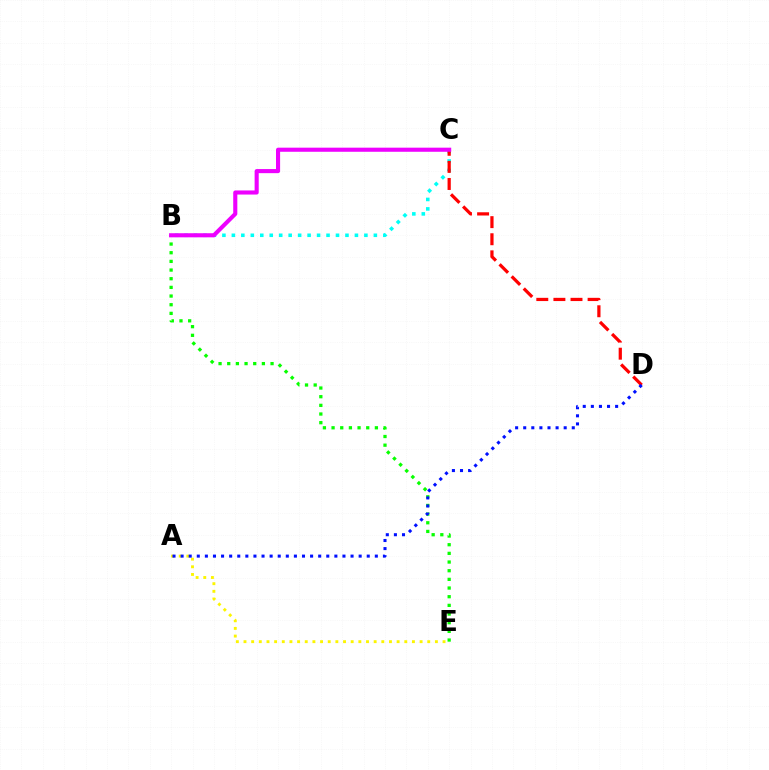{('A', 'E'): [{'color': '#fcf500', 'line_style': 'dotted', 'thickness': 2.08}], ('B', 'C'): [{'color': '#00fff6', 'line_style': 'dotted', 'thickness': 2.57}, {'color': '#ee00ff', 'line_style': 'solid', 'thickness': 2.95}], ('B', 'E'): [{'color': '#08ff00', 'line_style': 'dotted', 'thickness': 2.35}], ('C', 'D'): [{'color': '#ff0000', 'line_style': 'dashed', 'thickness': 2.32}], ('A', 'D'): [{'color': '#0010ff', 'line_style': 'dotted', 'thickness': 2.2}]}